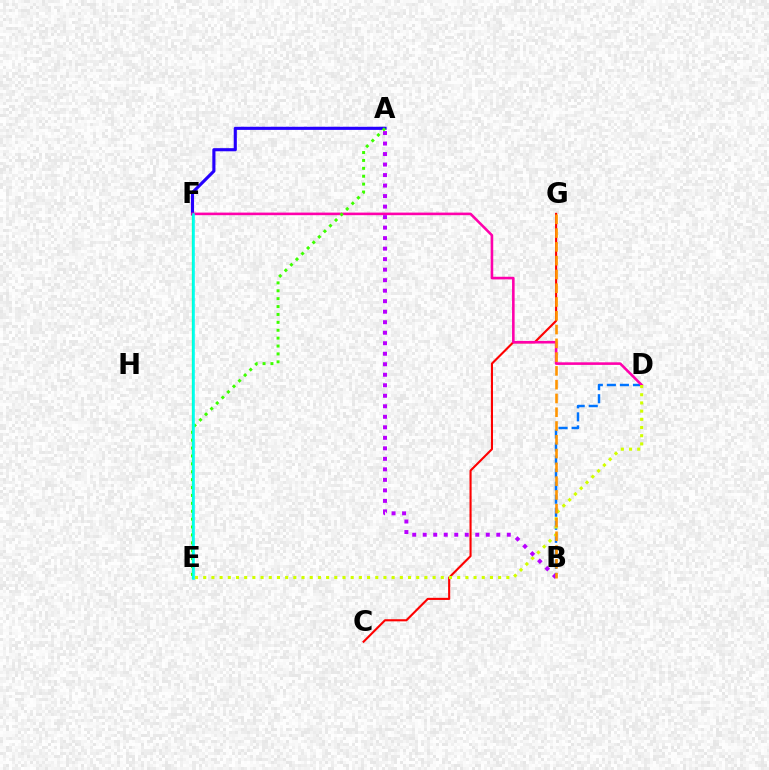{('A', 'F'): [{'color': '#2500ff', 'line_style': 'solid', 'thickness': 2.25}], ('E', 'F'): [{'color': '#00ff5c', 'line_style': 'solid', 'thickness': 1.63}, {'color': '#00fff6', 'line_style': 'solid', 'thickness': 1.82}], ('C', 'G'): [{'color': '#ff0000', 'line_style': 'solid', 'thickness': 1.52}], ('B', 'D'): [{'color': '#0074ff', 'line_style': 'dashed', 'thickness': 1.77}], ('D', 'F'): [{'color': '#ff00ac', 'line_style': 'solid', 'thickness': 1.87}], ('D', 'E'): [{'color': '#d1ff00', 'line_style': 'dotted', 'thickness': 2.23}], ('A', 'B'): [{'color': '#b900ff', 'line_style': 'dotted', 'thickness': 2.86}], ('A', 'E'): [{'color': '#3dff00', 'line_style': 'dotted', 'thickness': 2.14}], ('B', 'G'): [{'color': '#ff9400', 'line_style': 'dashed', 'thickness': 1.87}]}